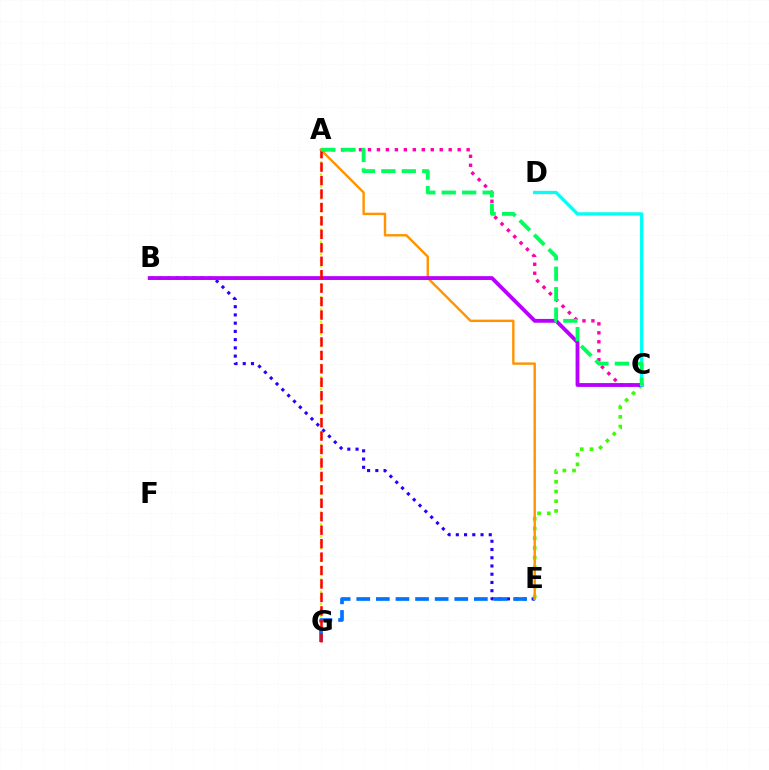{('B', 'E'): [{'color': '#2500ff', 'line_style': 'dotted', 'thickness': 2.24}], ('C', 'E'): [{'color': '#3dff00', 'line_style': 'dotted', 'thickness': 2.64}], ('A', 'G'): [{'color': '#d1ff00', 'line_style': 'dotted', 'thickness': 1.67}, {'color': '#ff0000', 'line_style': 'dashed', 'thickness': 1.83}], ('E', 'G'): [{'color': '#0074ff', 'line_style': 'dashed', 'thickness': 2.66}], ('A', 'E'): [{'color': '#ff9400', 'line_style': 'solid', 'thickness': 1.74}], ('A', 'C'): [{'color': '#ff00ac', 'line_style': 'dotted', 'thickness': 2.44}, {'color': '#00ff5c', 'line_style': 'dashed', 'thickness': 2.78}], ('B', 'C'): [{'color': '#b900ff', 'line_style': 'solid', 'thickness': 2.76}], ('C', 'D'): [{'color': '#00fff6', 'line_style': 'solid', 'thickness': 2.37}]}